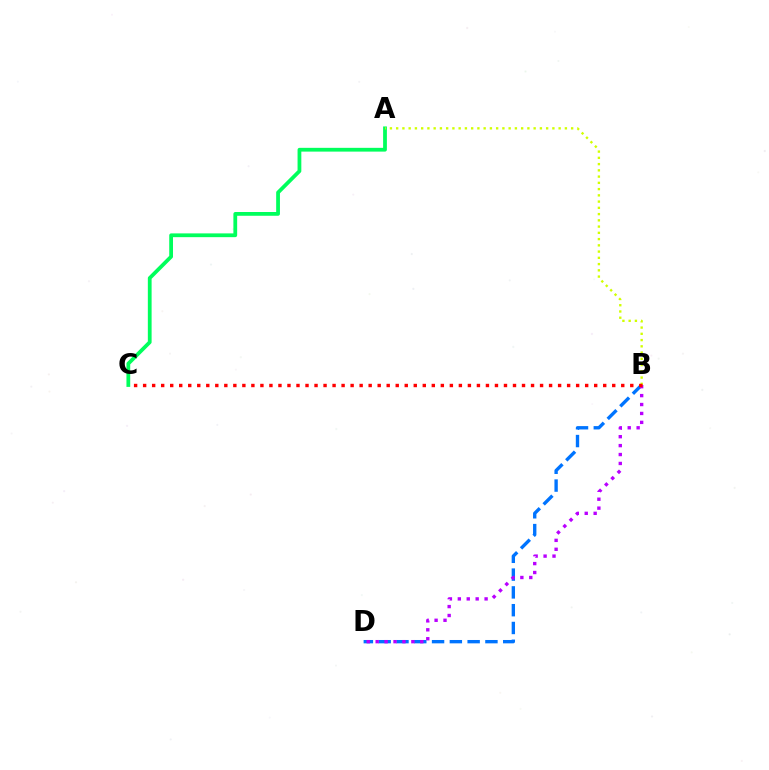{('A', 'C'): [{'color': '#00ff5c', 'line_style': 'solid', 'thickness': 2.71}], ('B', 'D'): [{'color': '#0074ff', 'line_style': 'dashed', 'thickness': 2.42}, {'color': '#b900ff', 'line_style': 'dotted', 'thickness': 2.42}], ('A', 'B'): [{'color': '#d1ff00', 'line_style': 'dotted', 'thickness': 1.7}], ('B', 'C'): [{'color': '#ff0000', 'line_style': 'dotted', 'thickness': 2.45}]}